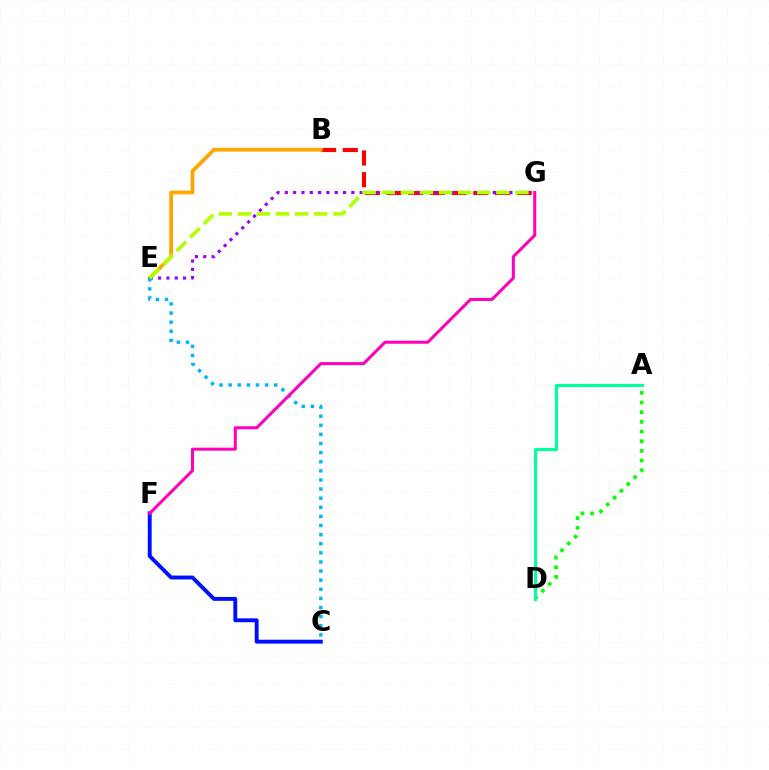{('B', 'G'): [{'color': '#ff0000', 'line_style': 'dashed', 'thickness': 2.95}], ('B', 'E'): [{'color': '#ffa500', 'line_style': 'solid', 'thickness': 2.7}], ('A', 'D'): [{'color': '#08ff00', 'line_style': 'dotted', 'thickness': 2.63}, {'color': '#00ff9d', 'line_style': 'solid', 'thickness': 2.24}], ('E', 'G'): [{'color': '#9b00ff', 'line_style': 'dotted', 'thickness': 2.26}, {'color': '#b3ff00', 'line_style': 'dashed', 'thickness': 2.59}], ('C', 'F'): [{'color': '#0010ff', 'line_style': 'solid', 'thickness': 2.81}], ('C', 'E'): [{'color': '#00b5ff', 'line_style': 'dotted', 'thickness': 2.48}], ('F', 'G'): [{'color': '#ff00bd', 'line_style': 'solid', 'thickness': 2.19}]}